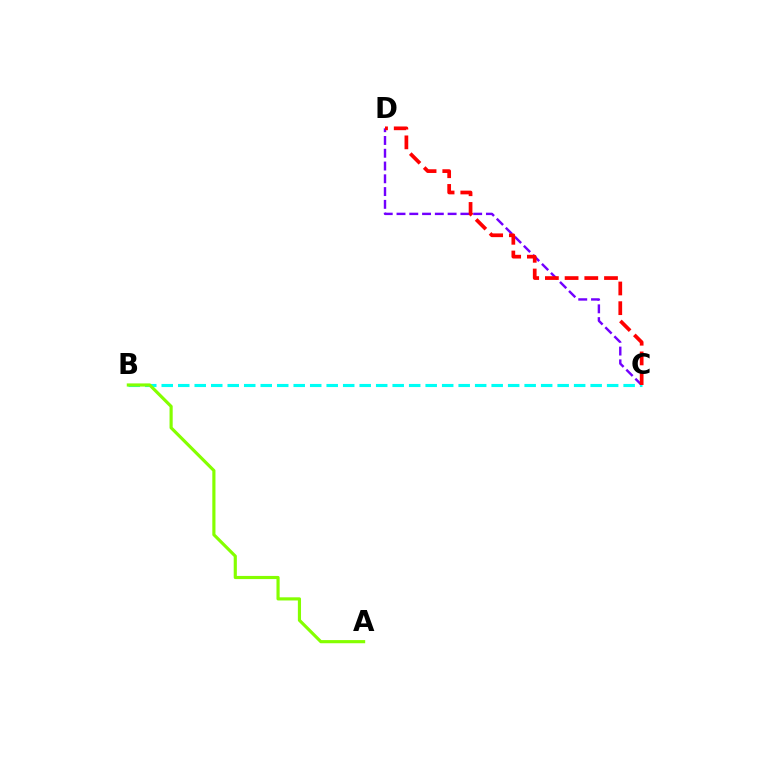{('C', 'D'): [{'color': '#7200ff', 'line_style': 'dashed', 'thickness': 1.74}, {'color': '#ff0000', 'line_style': 'dashed', 'thickness': 2.68}], ('B', 'C'): [{'color': '#00fff6', 'line_style': 'dashed', 'thickness': 2.24}], ('A', 'B'): [{'color': '#84ff00', 'line_style': 'solid', 'thickness': 2.27}]}